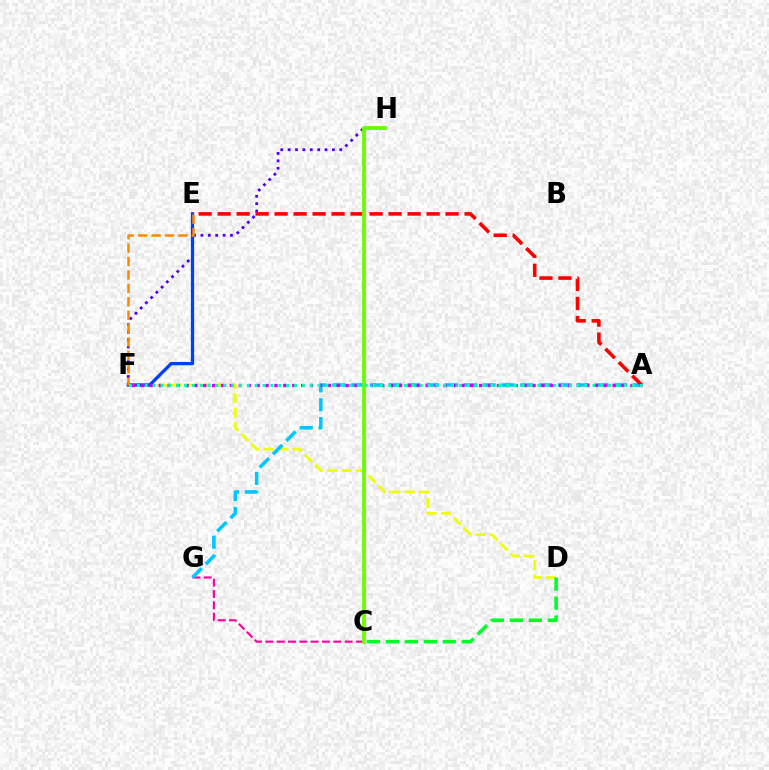{('C', 'G'): [{'color': '#ff00a0', 'line_style': 'dashed', 'thickness': 1.54}], ('D', 'F'): [{'color': '#eeff00', 'line_style': 'dashed', 'thickness': 1.96}], ('A', 'G'): [{'color': '#00c7ff', 'line_style': 'dashed', 'thickness': 2.55}], ('A', 'E'): [{'color': '#ff0000', 'line_style': 'dashed', 'thickness': 2.58}], ('C', 'D'): [{'color': '#00ff27', 'line_style': 'dashed', 'thickness': 2.58}], ('F', 'H'): [{'color': '#4f00ff', 'line_style': 'dotted', 'thickness': 2.01}], ('E', 'F'): [{'color': '#003fff', 'line_style': 'solid', 'thickness': 2.37}, {'color': '#ff8800', 'line_style': 'dashed', 'thickness': 1.82}], ('A', 'F'): [{'color': '#d600ff', 'line_style': 'dotted', 'thickness': 2.42}, {'color': '#00ffaf', 'line_style': 'dotted', 'thickness': 2.13}], ('C', 'H'): [{'color': '#66ff00', 'line_style': 'solid', 'thickness': 2.73}]}